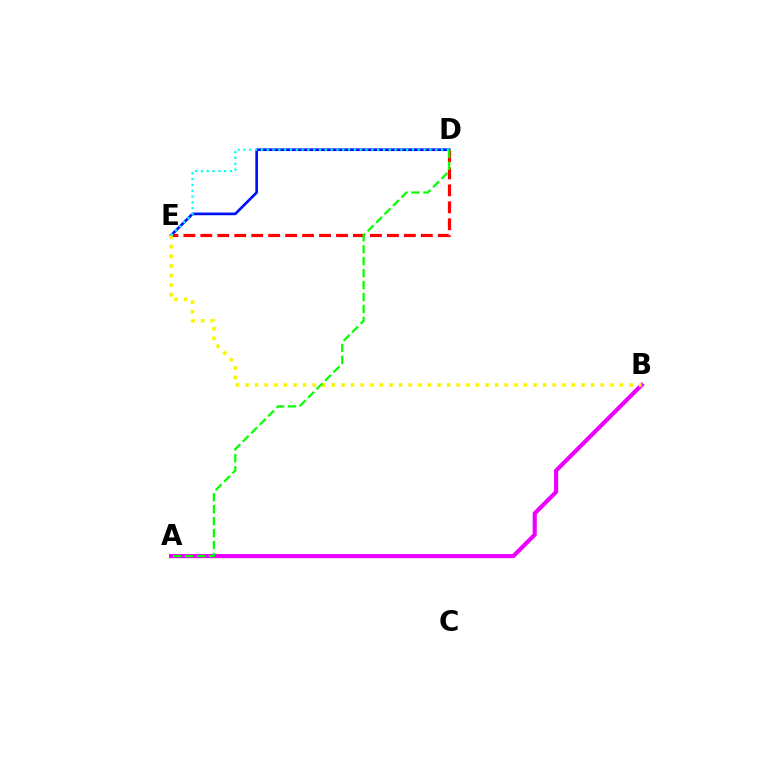{('A', 'B'): [{'color': '#ee00ff', 'line_style': 'solid', 'thickness': 2.99}], ('D', 'E'): [{'color': '#0010ff', 'line_style': 'solid', 'thickness': 1.94}, {'color': '#ff0000', 'line_style': 'dashed', 'thickness': 2.3}, {'color': '#00fff6', 'line_style': 'dotted', 'thickness': 1.58}], ('B', 'E'): [{'color': '#fcf500', 'line_style': 'dotted', 'thickness': 2.61}], ('A', 'D'): [{'color': '#08ff00', 'line_style': 'dashed', 'thickness': 1.62}]}